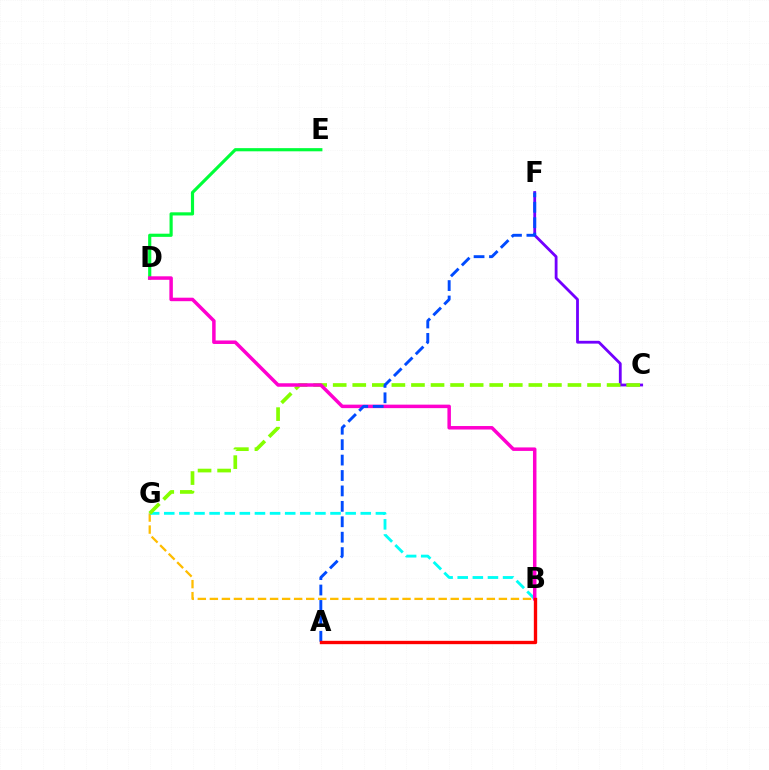{('D', 'E'): [{'color': '#00ff39', 'line_style': 'solid', 'thickness': 2.28}], ('B', 'G'): [{'color': '#ffbd00', 'line_style': 'dashed', 'thickness': 1.64}, {'color': '#00fff6', 'line_style': 'dashed', 'thickness': 2.05}], ('C', 'F'): [{'color': '#7200ff', 'line_style': 'solid', 'thickness': 2.02}], ('C', 'G'): [{'color': '#84ff00', 'line_style': 'dashed', 'thickness': 2.66}], ('B', 'D'): [{'color': '#ff00cf', 'line_style': 'solid', 'thickness': 2.52}], ('A', 'F'): [{'color': '#004bff', 'line_style': 'dashed', 'thickness': 2.1}], ('A', 'B'): [{'color': '#ff0000', 'line_style': 'solid', 'thickness': 2.41}]}